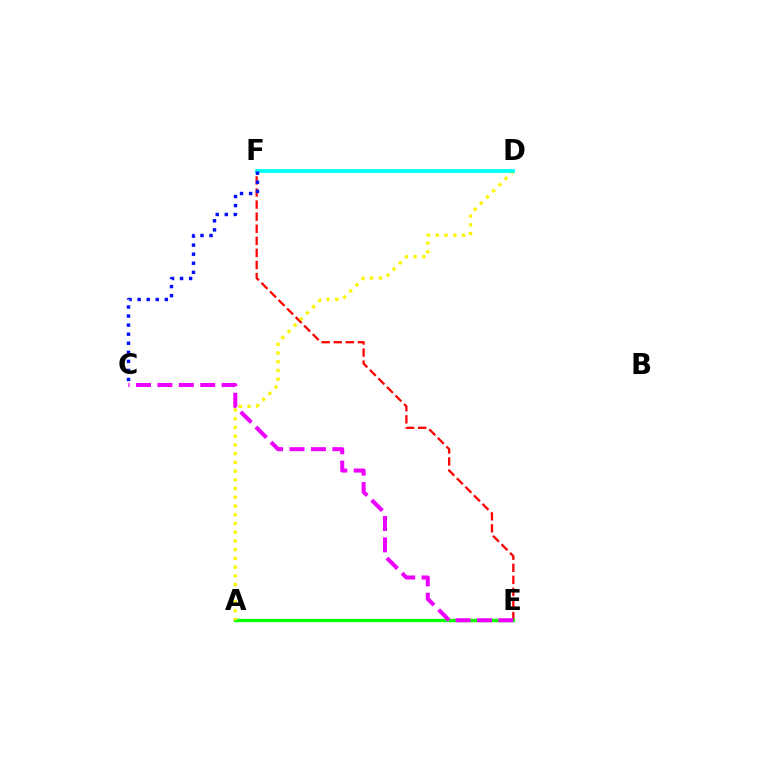{('E', 'F'): [{'color': '#ff0000', 'line_style': 'dashed', 'thickness': 1.64}], ('A', 'E'): [{'color': '#08ff00', 'line_style': 'solid', 'thickness': 2.4}], ('C', 'E'): [{'color': '#ee00ff', 'line_style': 'dashed', 'thickness': 2.91}], ('A', 'D'): [{'color': '#fcf500', 'line_style': 'dotted', 'thickness': 2.37}], ('D', 'F'): [{'color': '#00fff6', 'line_style': 'solid', 'thickness': 2.72}], ('C', 'F'): [{'color': '#0010ff', 'line_style': 'dotted', 'thickness': 2.46}]}